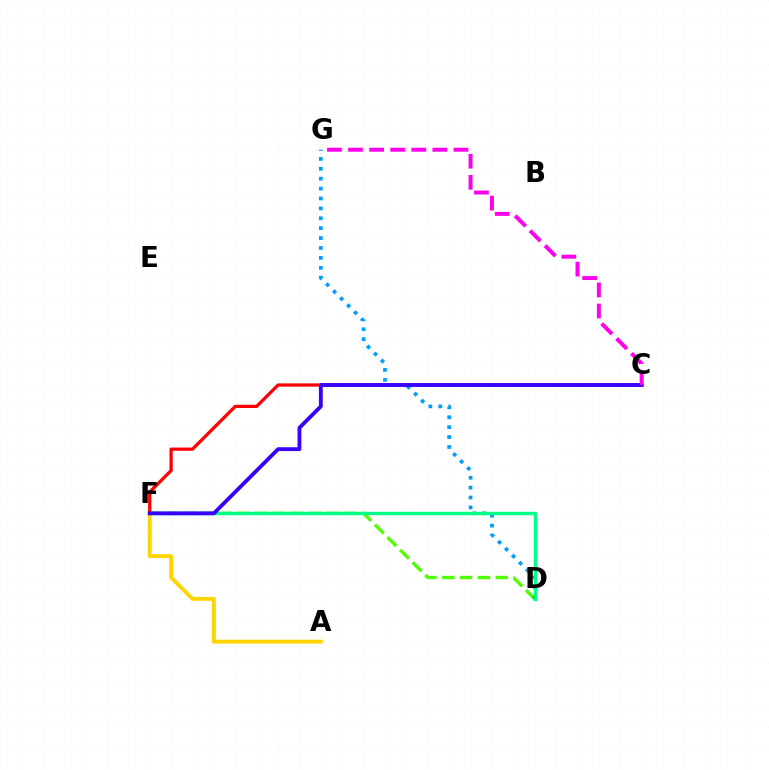{('D', 'F'): [{'color': '#4fff00', 'line_style': 'dashed', 'thickness': 2.42}, {'color': '#00ff86', 'line_style': 'solid', 'thickness': 2.45}], ('A', 'F'): [{'color': '#ffd500', 'line_style': 'solid', 'thickness': 2.79}], ('C', 'F'): [{'color': '#ff0000', 'line_style': 'solid', 'thickness': 2.33}, {'color': '#3700ff', 'line_style': 'solid', 'thickness': 2.76}], ('D', 'G'): [{'color': '#009eff', 'line_style': 'dotted', 'thickness': 2.69}], ('C', 'G'): [{'color': '#ff00ed', 'line_style': 'dashed', 'thickness': 2.86}]}